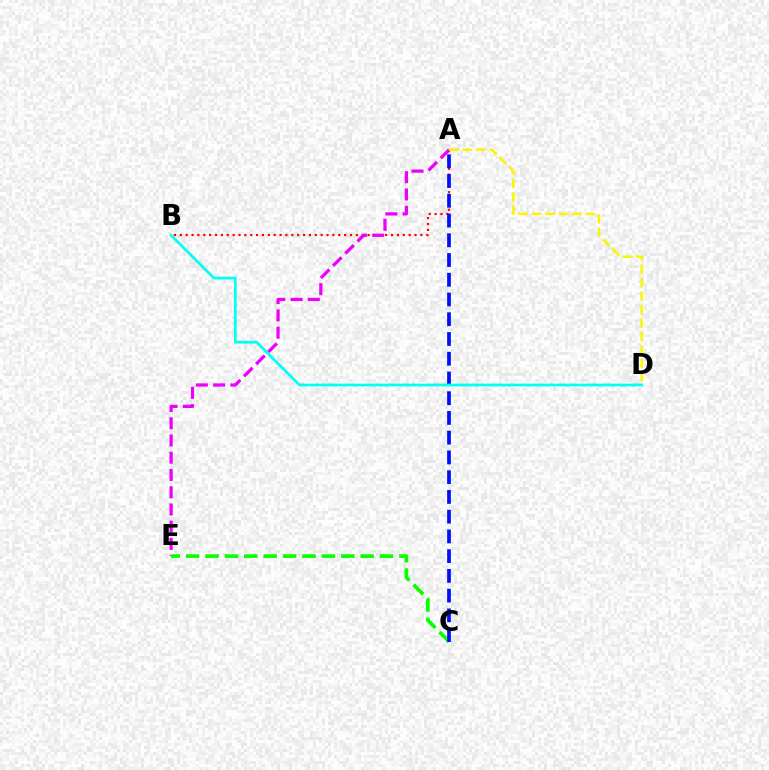{('A', 'B'): [{'color': '#ff0000', 'line_style': 'dotted', 'thickness': 1.59}], ('A', 'E'): [{'color': '#ee00ff', 'line_style': 'dashed', 'thickness': 2.34}], ('C', 'E'): [{'color': '#08ff00', 'line_style': 'dashed', 'thickness': 2.63}], ('A', 'C'): [{'color': '#0010ff', 'line_style': 'dashed', 'thickness': 2.68}], ('B', 'D'): [{'color': '#00fff6', 'line_style': 'solid', 'thickness': 1.96}], ('A', 'D'): [{'color': '#fcf500', 'line_style': 'dashed', 'thickness': 1.83}]}